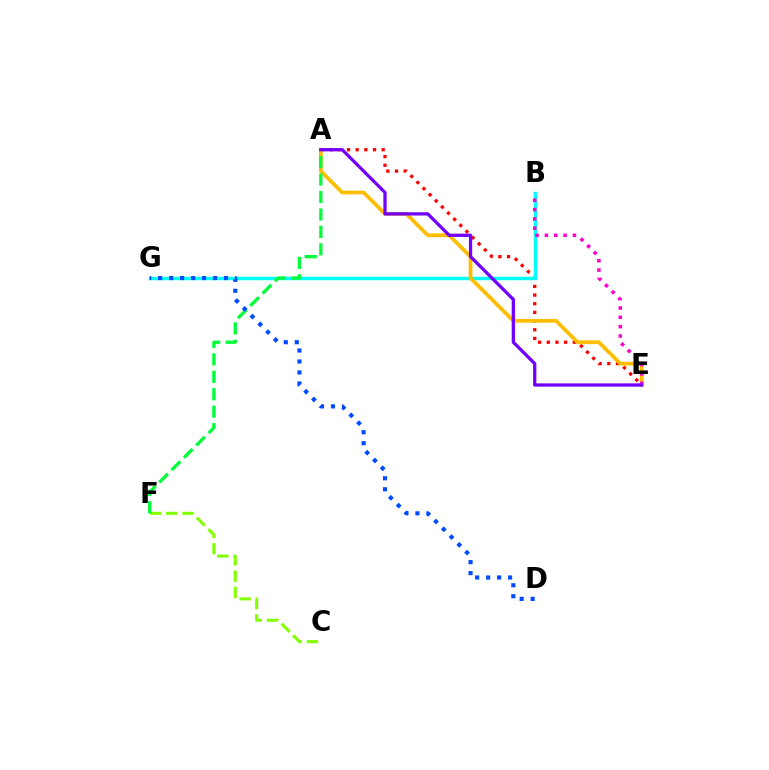{('A', 'E'): [{'color': '#ff0000', 'line_style': 'dotted', 'thickness': 2.36}, {'color': '#ffbd00', 'line_style': 'solid', 'thickness': 2.7}, {'color': '#7200ff', 'line_style': 'solid', 'thickness': 2.36}], ('B', 'G'): [{'color': '#00fff6', 'line_style': 'solid', 'thickness': 2.48}], ('C', 'F'): [{'color': '#84ff00', 'line_style': 'dashed', 'thickness': 2.21}], ('B', 'E'): [{'color': '#ff00cf', 'line_style': 'dotted', 'thickness': 2.54}], ('A', 'F'): [{'color': '#00ff39', 'line_style': 'dashed', 'thickness': 2.37}], ('D', 'G'): [{'color': '#004bff', 'line_style': 'dotted', 'thickness': 2.98}]}